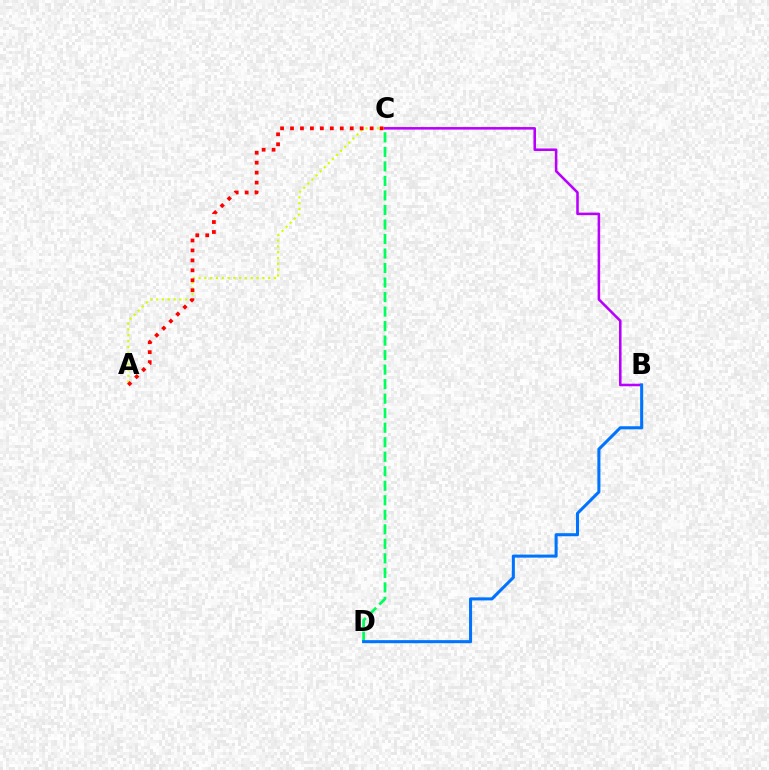{('A', 'C'): [{'color': '#d1ff00', 'line_style': 'dotted', 'thickness': 1.57}, {'color': '#ff0000', 'line_style': 'dotted', 'thickness': 2.7}], ('C', 'D'): [{'color': '#00ff5c', 'line_style': 'dashed', 'thickness': 1.97}], ('B', 'C'): [{'color': '#b900ff', 'line_style': 'solid', 'thickness': 1.84}], ('B', 'D'): [{'color': '#0074ff', 'line_style': 'solid', 'thickness': 2.2}]}